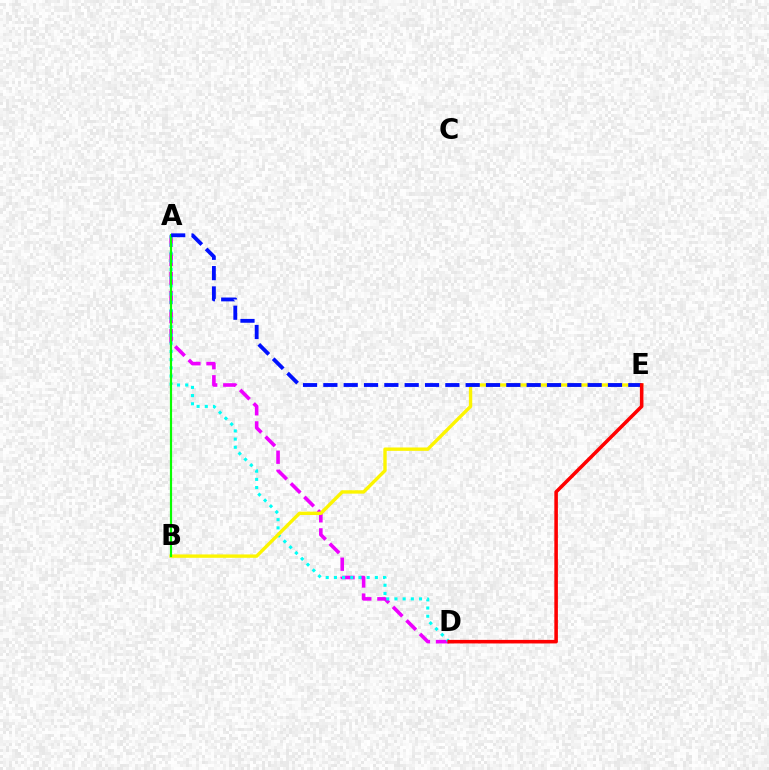{('A', 'D'): [{'color': '#ee00ff', 'line_style': 'dashed', 'thickness': 2.59}, {'color': '#00fff6', 'line_style': 'dotted', 'thickness': 2.23}], ('B', 'E'): [{'color': '#fcf500', 'line_style': 'solid', 'thickness': 2.43}], ('A', 'B'): [{'color': '#08ff00', 'line_style': 'solid', 'thickness': 1.57}], ('A', 'E'): [{'color': '#0010ff', 'line_style': 'dashed', 'thickness': 2.76}], ('D', 'E'): [{'color': '#ff0000', 'line_style': 'solid', 'thickness': 2.56}]}